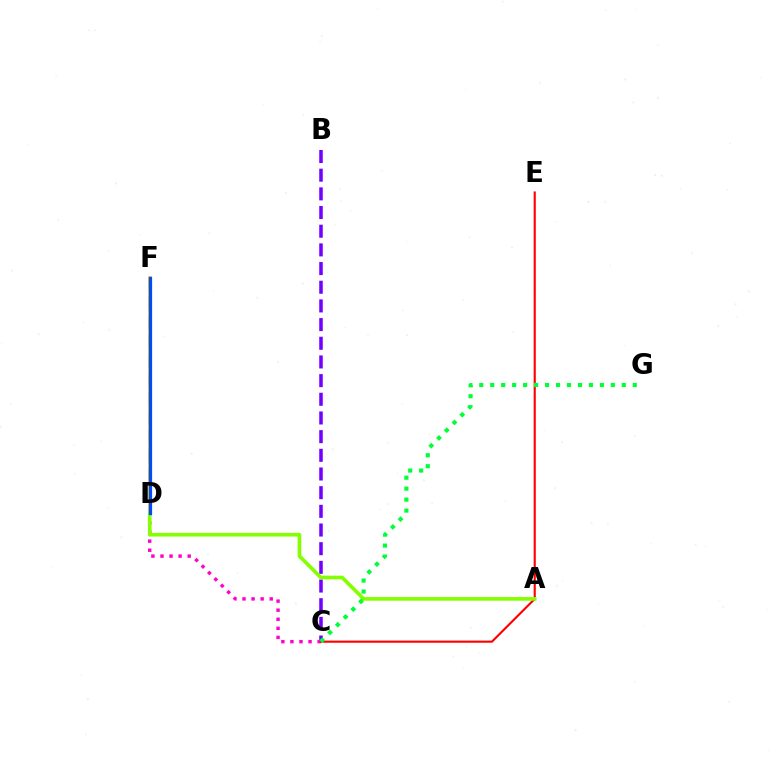{('B', 'C'): [{'color': '#7200ff', 'line_style': 'dashed', 'thickness': 2.54}], ('D', 'F'): [{'color': '#00fff6', 'line_style': 'dashed', 'thickness': 2.58}, {'color': '#ffbd00', 'line_style': 'solid', 'thickness': 2.63}, {'color': '#004bff', 'line_style': 'solid', 'thickness': 2.33}], ('C', 'D'): [{'color': '#ff00cf', 'line_style': 'dotted', 'thickness': 2.46}], ('C', 'E'): [{'color': '#ff0000', 'line_style': 'solid', 'thickness': 1.54}], ('A', 'D'): [{'color': '#84ff00', 'line_style': 'solid', 'thickness': 2.62}], ('C', 'G'): [{'color': '#00ff39', 'line_style': 'dotted', 'thickness': 2.98}]}